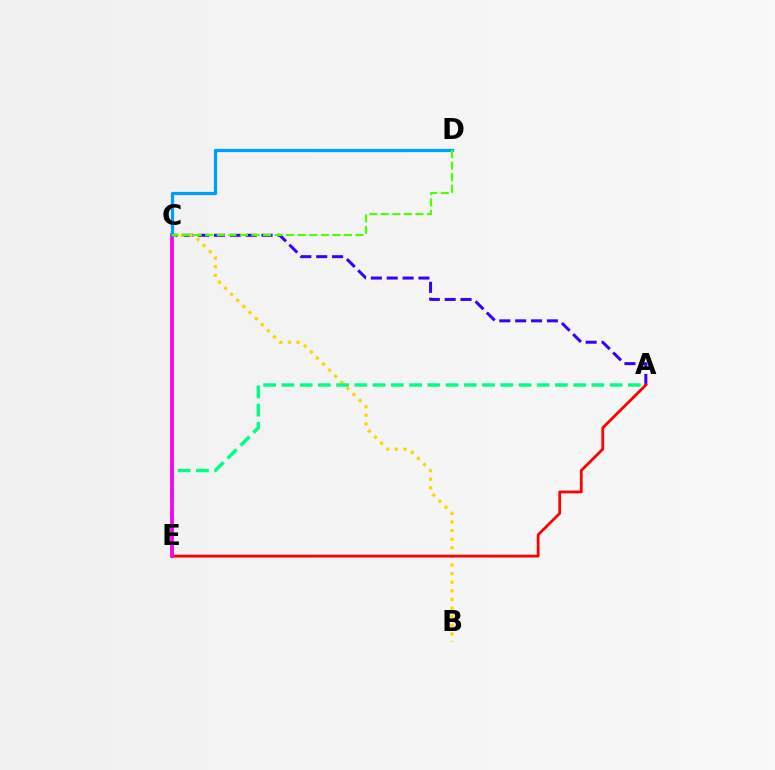{('A', 'C'): [{'color': '#3700ff', 'line_style': 'dashed', 'thickness': 2.16}], ('B', 'C'): [{'color': '#ffd500', 'line_style': 'dotted', 'thickness': 2.34}], ('A', 'E'): [{'color': '#00ff86', 'line_style': 'dashed', 'thickness': 2.48}, {'color': '#ff0000', 'line_style': 'solid', 'thickness': 2.0}], ('C', 'E'): [{'color': '#ff00ed', 'line_style': 'solid', 'thickness': 2.7}], ('C', 'D'): [{'color': '#009eff', 'line_style': 'solid', 'thickness': 2.33}, {'color': '#4fff00', 'line_style': 'dashed', 'thickness': 1.57}]}